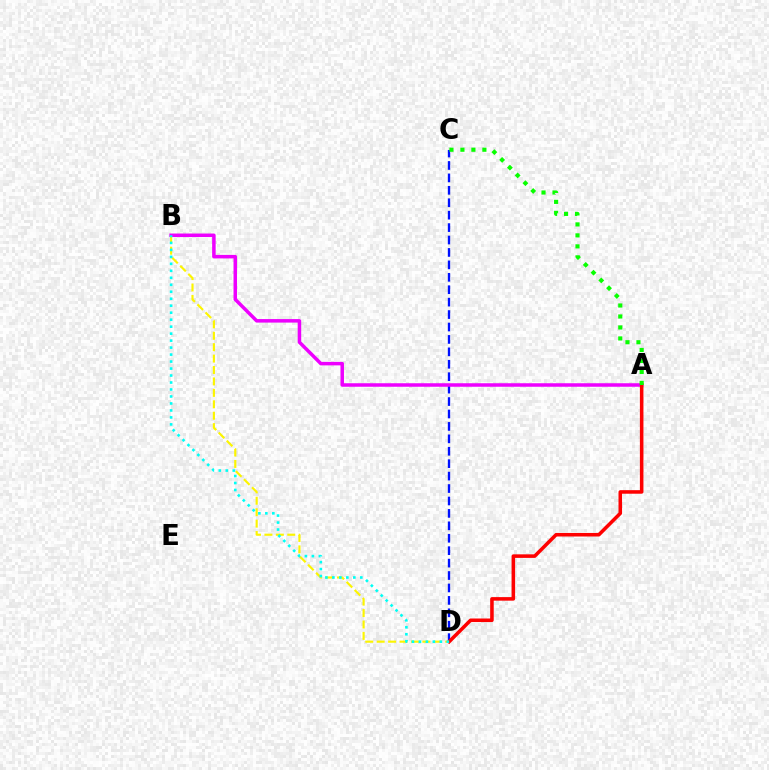{('B', 'D'): [{'color': '#fcf500', 'line_style': 'dashed', 'thickness': 1.55}, {'color': '#00fff6', 'line_style': 'dotted', 'thickness': 1.9}], ('C', 'D'): [{'color': '#0010ff', 'line_style': 'dashed', 'thickness': 1.69}], ('A', 'B'): [{'color': '#ee00ff', 'line_style': 'solid', 'thickness': 2.53}], ('A', 'D'): [{'color': '#ff0000', 'line_style': 'solid', 'thickness': 2.56}], ('A', 'C'): [{'color': '#08ff00', 'line_style': 'dotted', 'thickness': 2.98}]}